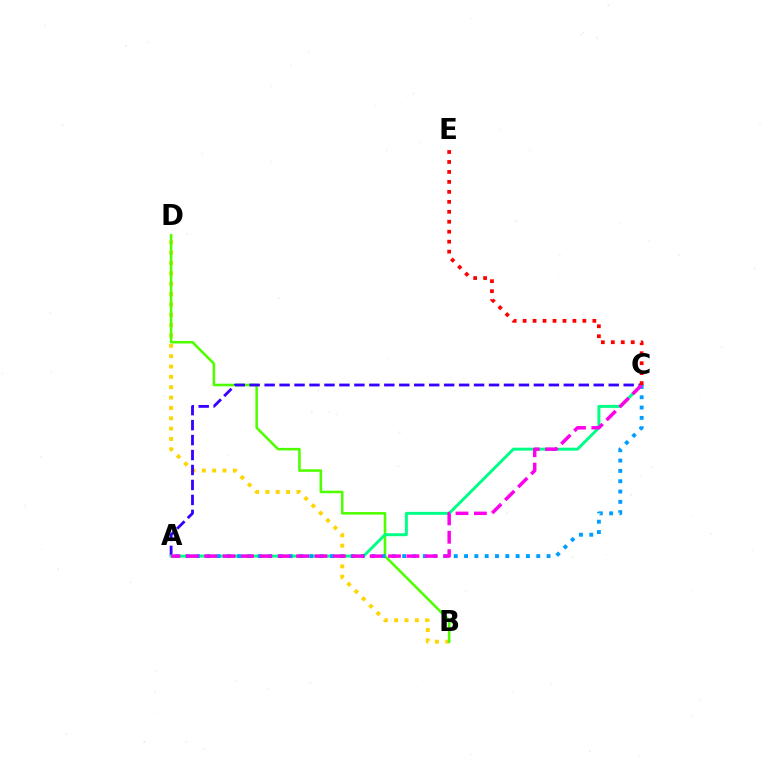{('B', 'D'): [{'color': '#ffd500', 'line_style': 'dotted', 'thickness': 2.81}, {'color': '#4fff00', 'line_style': 'solid', 'thickness': 1.85}], ('A', 'C'): [{'color': '#3700ff', 'line_style': 'dashed', 'thickness': 2.03}, {'color': '#00ff86', 'line_style': 'solid', 'thickness': 2.12}, {'color': '#009eff', 'line_style': 'dotted', 'thickness': 2.8}, {'color': '#ff00ed', 'line_style': 'dashed', 'thickness': 2.5}], ('C', 'E'): [{'color': '#ff0000', 'line_style': 'dotted', 'thickness': 2.71}]}